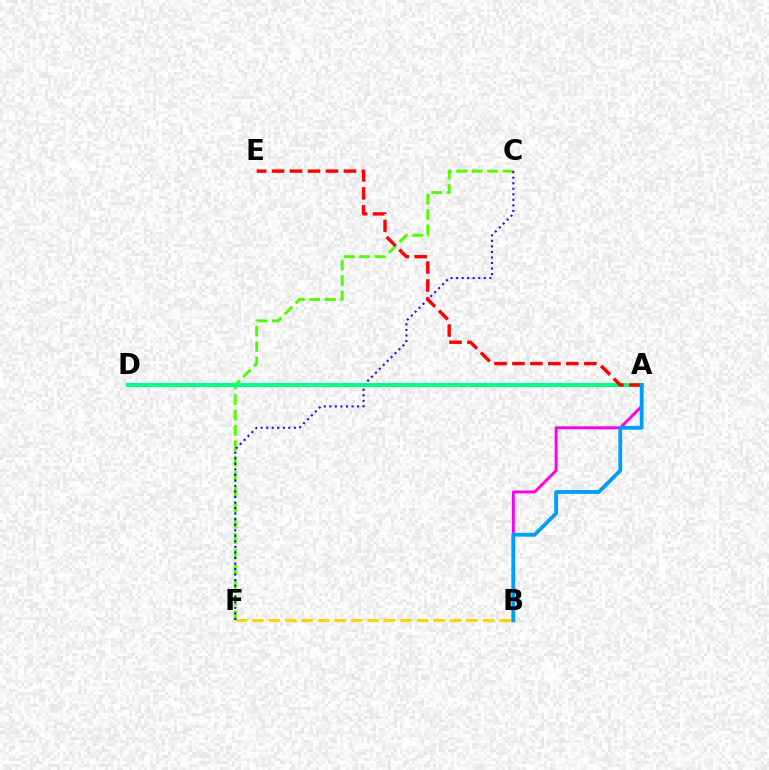{('B', 'F'): [{'color': '#ffd500', 'line_style': 'dashed', 'thickness': 2.24}], ('C', 'F'): [{'color': '#4fff00', 'line_style': 'dashed', 'thickness': 2.1}, {'color': '#3700ff', 'line_style': 'dotted', 'thickness': 1.51}], ('A', 'D'): [{'color': '#00ff86', 'line_style': 'solid', 'thickness': 2.9}], ('A', 'B'): [{'color': '#ff00ed', 'line_style': 'solid', 'thickness': 2.13}, {'color': '#009eff', 'line_style': 'solid', 'thickness': 2.75}], ('A', 'E'): [{'color': '#ff0000', 'line_style': 'dashed', 'thickness': 2.44}]}